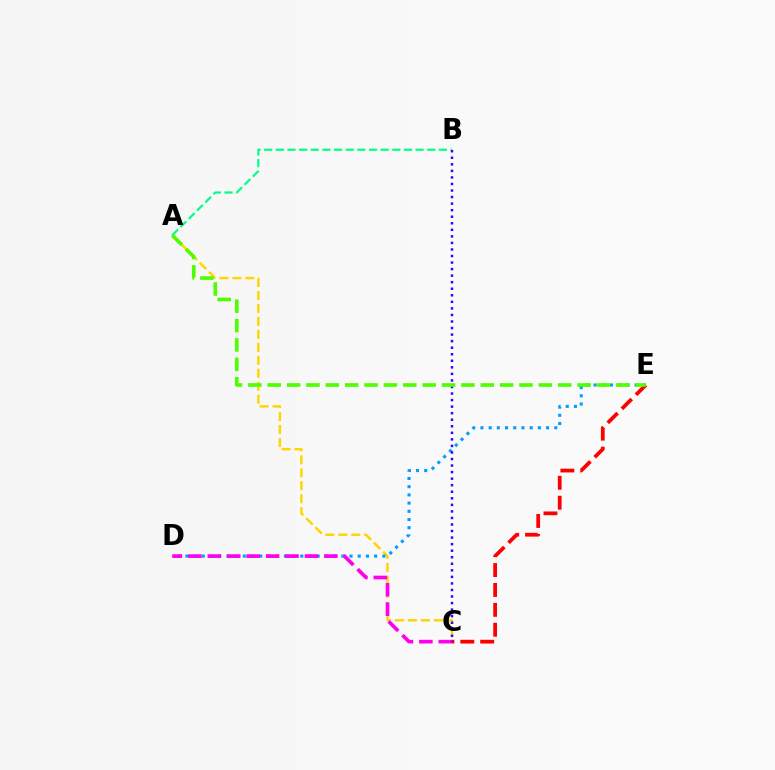{('A', 'C'): [{'color': '#ffd500', 'line_style': 'dashed', 'thickness': 1.76}], ('A', 'B'): [{'color': '#00ff86', 'line_style': 'dashed', 'thickness': 1.58}], ('D', 'E'): [{'color': '#009eff', 'line_style': 'dotted', 'thickness': 2.23}], ('C', 'D'): [{'color': '#ff00ed', 'line_style': 'dashed', 'thickness': 2.64}], ('C', 'E'): [{'color': '#ff0000', 'line_style': 'dashed', 'thickness': 2.7}], ('B', 'C'): [{'color': '#3700ff', 'line_style': 'dotted', 'thickness': 1.78}], ('A', 'E'): [{'color': '#4fff00', 'line_style': 'dashed', 'thickness': 2.63}]}